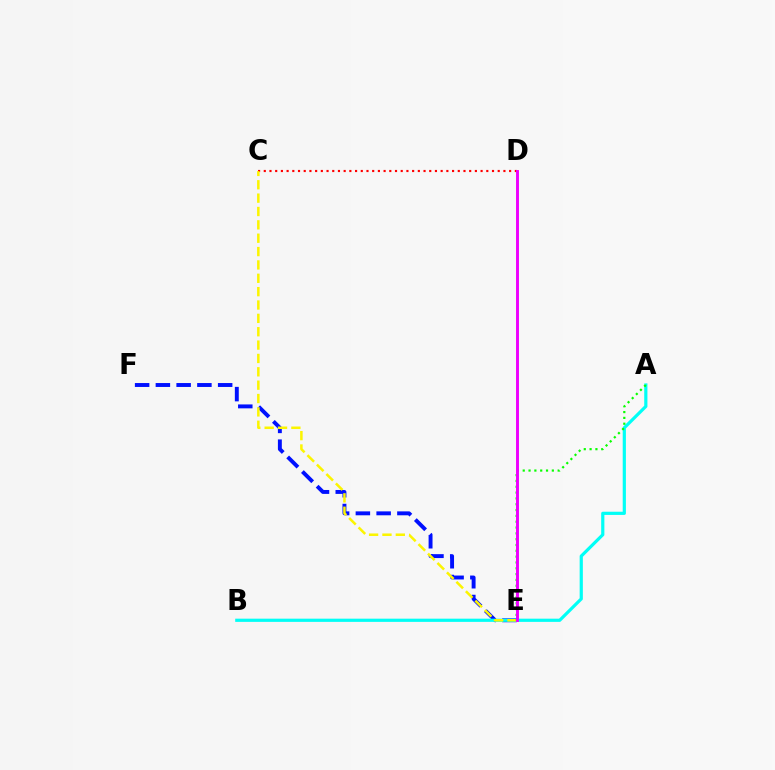{('C', 'D'): [{'color': '#ff0000', 'line_style': 'dotted', 'thickness': 1.55}], ('E', 'F'): [{'color': '#0010ff', 'line_style': 'dashed', 'thickness': 2.82}], ('A', 'B'): [{'color': '#00fff6', 'line_style': 'solid', 'thickness': 2.3}], ('C', 'E'): [{'color': '#fcf500', 'line_style': 'dashed', 'thickness': 1.81}], ('A', 'E'): [{'color': '#08ff00', 'line_style': 'dotted', 'thickness': 1.58}], ('D', 'E'): [{'color': '#ee00ff', 'line_style': 'solid', 'thickness': 2.11}]}